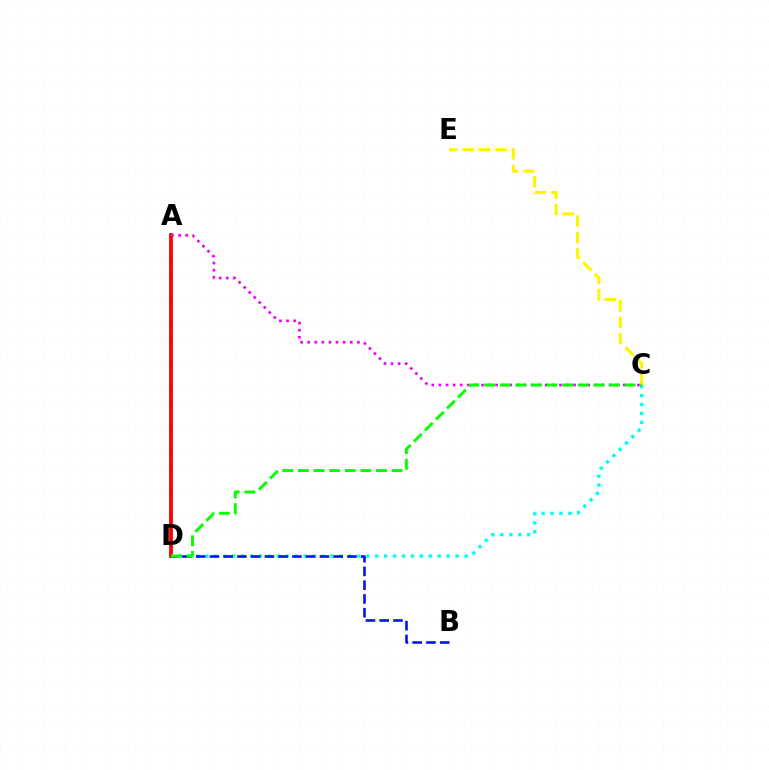{('C', 'E'): [{'color': '#fcf500', 'line_style': 'dashed', 'thickness': 2.23}], ('A', 'D'): [{'color': '#ff0000', 'line_style': 'solid', 'thickness': 2.74}], ('C', 'D'): [{'color': '#00fff6', 'line_style': 'dotted', 'thickness': 2.43}, {'color': '#08ff00', 'line_style': 'dashed', 'thickness': 2.12}], ('A', 'C'): [{'color': '#ee00ff', 'line_style': 'dotted', 'thickness': 1.93}], ('B', 'D'): [{'color': '#0010ff', 'line_style': 'dashed', 'thickness': 1.87}]}